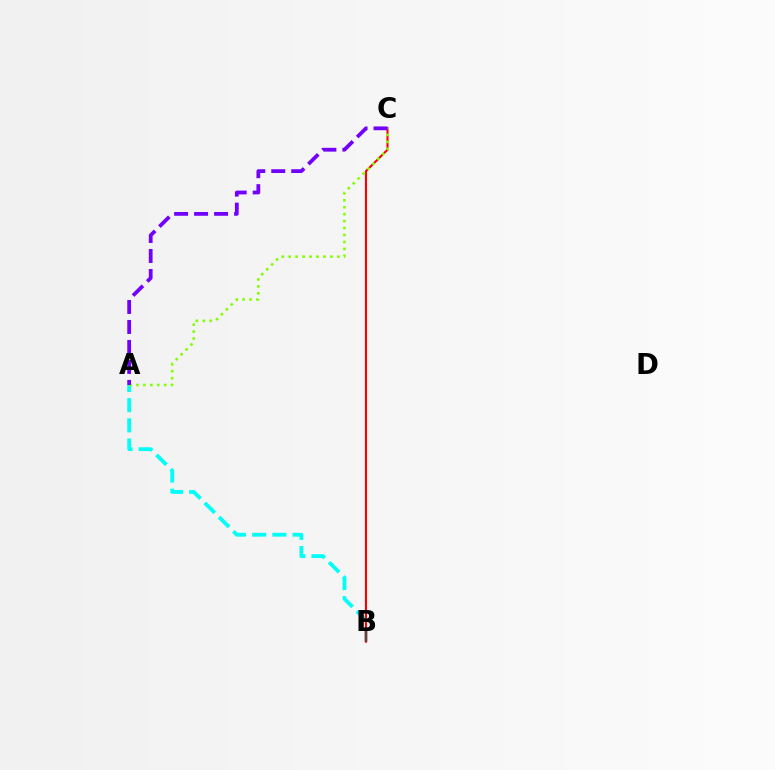{('A', 'B'): [{'color': '#00fff6', 'line_style': 'dashed', 'thickness': 2.74}], ('B', 'C'): [{'color': '#ff0000', 'line_style': 'solid', 'thickness': 1.52}], ('A', 'C'): [{'color': '#84ff00', 'line_style': 'dotted', 'thickness': 1.89}, {'color': '#7200ff', 'line_style': 'dashed', 'thickness': 2.71}]}